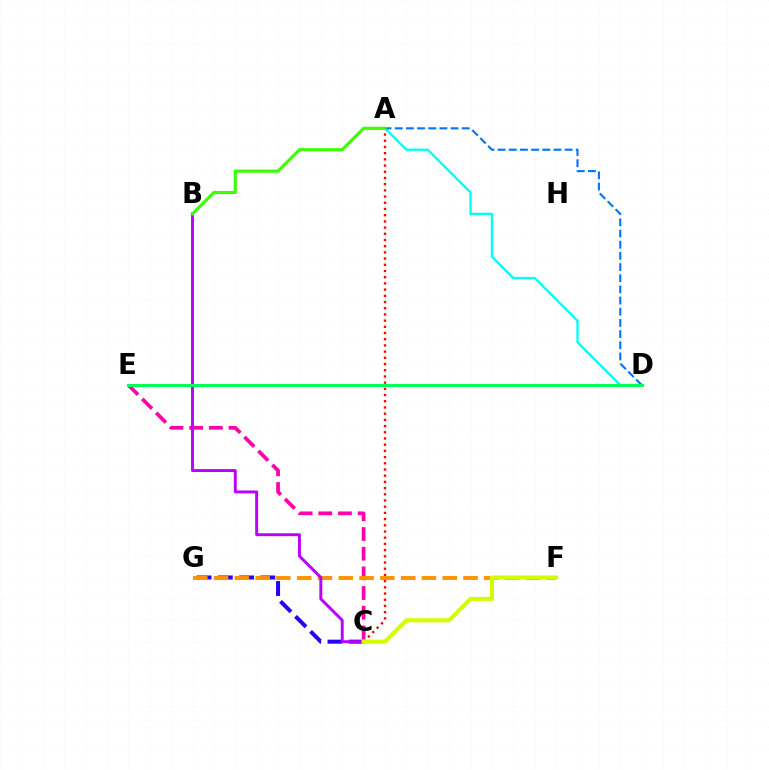{('C', 'E'): [{'color': '#ff00ac', 'line_style': 'dashed', 'thickness': 2.67}], ('A', 'C'): [{'color': '#ff0000', 'line_style': 'dotted', 'thickness': 1.69}], ('A', 'D'): [{'color': '#00fff6', 'line_style': 'solid', 'thickness': 1.67}, {'color': '#0074ff', 'line_style': 'dashed', 'thickness': 1.52}], ('C', 'G'): [{'color': '#2500ff', 'line_style': 'dashed', 'thickness': 2.89}], ('F', 'G'): [{'color': '#ff9400', 'line_style': 'dashed', 'thickness': 2.82}], ('B', 'C'): [{'color': '#b900ff', 'line_style': 'solid', 'thickness': 2.11}], ('A', 'B'): [{'color': '#3dff00', 'line_style': 'solid', 'thickness': 2.26}], ('D', 'E'): [{'color': '#00ff5c', 'line_style': 'solid', 'thickness': 2.17}], ('C', 'F'): [{'color': '#d1ff00', 'line_style': 'solid', 'thickness': 2.94}]}